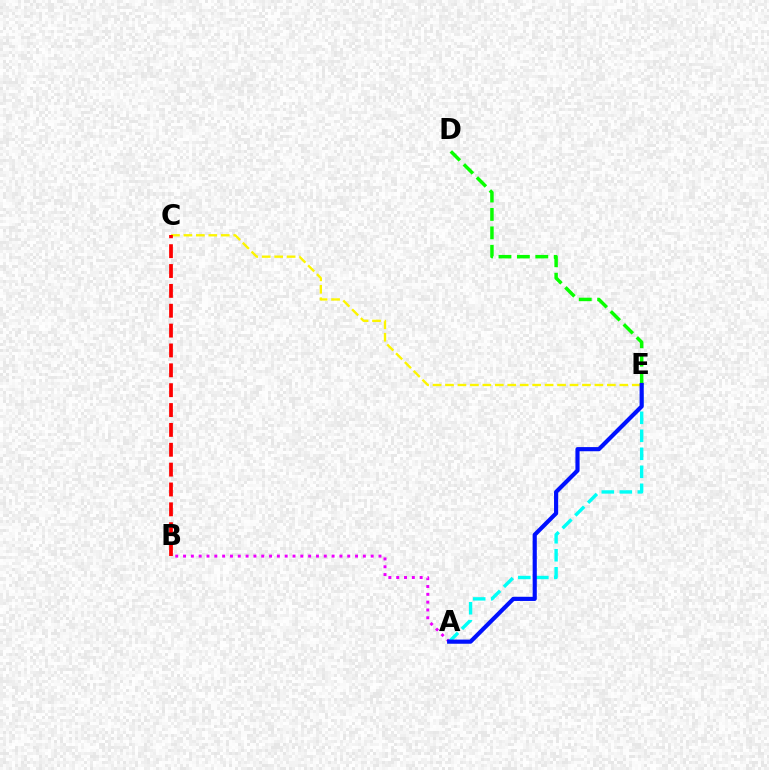{('A', 'E'): [{'color': '#00fff6', 'line_style': 'dashed', 'thickness': 2.45}, {'color': '#0010ff', 'line_style': 'solid', 'thickness': 2.99}], ('A', 'B'): [{'color': '#ee00ff', 'line_style': 'dotted', 'thickness': 2.12}], ('C', 'E'): [{'color': '#fcf500', 'line_style': 'dashed', 'thickness': 1.69}], ('D', 'E'): [{'color': '#08ff00', 'line_style': 'dashed', 'thickness': 2.5}], ('B', 'C'): [{'color': '#ff0000', 'line_style': 'dashed', 'thickness': 2.7}]}